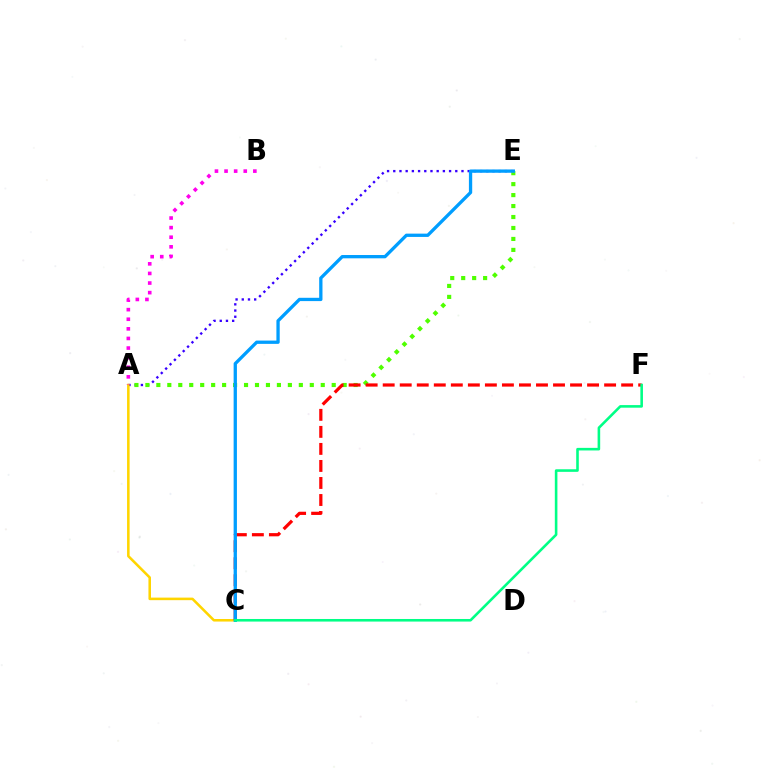{('A', 'E'): [{'color': '#3700ff', 'line_style': 'dotted', 'thickness': 1.68}, {'color': '#4fff00', 'line_style': 'dotted', 'thickness': 2.98}], ('A', 'C'): [{'color': '#ffd500', 'line_style': 'solid', 'thickness': 1.84}], ('C', 'F'): [{'color': '#ff0000', 'line_style': 'dashed', 'thickness': 2.31}, {'color': '#00ff86', 'line_style': 'solid', 'thickness': 1.86}], ('C', 'E'): [{'color': '#009eff', 'line_style': 'solid', 'thickness': 2.37}], ('A', 'B'): [{'color': '#ff00ed', 'line_style': 'dotted', 'thickness': 2.61}]}